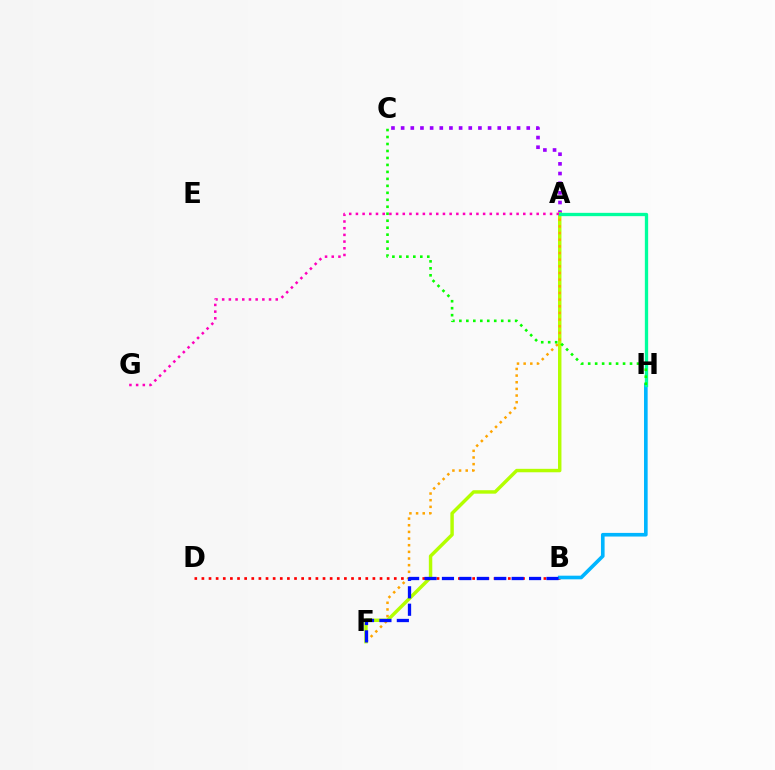{('A', 'C'): [{'color': '#9b00ff', 'line_style': 'dotted', 'thickness': 2.63}], ('B', 'D'): [{'color': '#ff0000', 'line_style': 'dotted', 'thickness': 1.94}], ('A', 'F'): [{'color': '#b3ff00', 'line_style': 'solid', 'thickness': 2.48}, {'color': '#ffa500', 'line_style': 'dotted', 'thickness': 1.81}], ('B', 'H'): [{'color': '#00b5ff', 'line_style': 'solid', 'thickness': 2.62}], ('B', 'F'): [{'color': '#0010ff', 'line_style': 'dashed', 'thickness': 2.37}], ('A', 'H'): [{'color': '#00ff9d', 'line_style': 'solid', 'thickness': 2.38}], ('A', 'G'): [{'color': '#ff00bd', 'line_style': 'dotted', 'thickness': 1.82}], ('C', 'H'): [{'color': '#08ff00', 'line_style': 'dotted', 'thickness': 1.89}]}